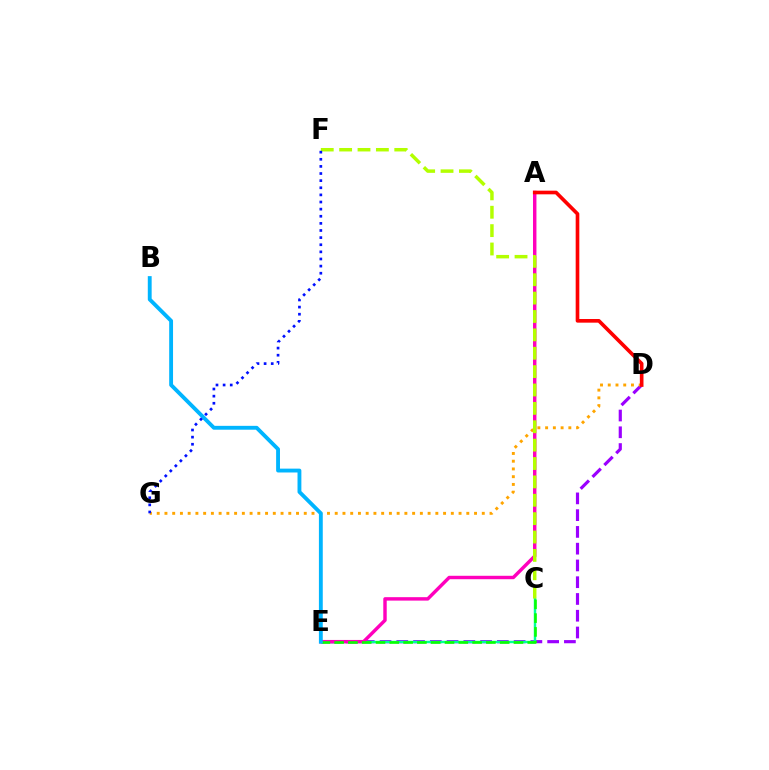{('D', 'E'): [{'color': '#9b00ff', 'line_style': 'dashed', 'thickness': 2.28}], ('C', 'E'): [{'color': '#00ff9d', 'line_style': 'solid', 'thickness': 1.76}, {'color': '#08ff00', 'line_style': 'dashed', 'thickness': 1.87}], ('D', 'G'): [{'color': '#ffa500', 'line_style': 'dotted', 'thickness': 2.1}], ('A', 'E'): [{'color': '#ff00bd', 'line_style': 'solid', 'thickness': 2.47}], ('A', 'D'): [{'color': '#ff0000', 'line_style': 'solid', 'thickness': 2.62}], ('C', 'F'): [{'color': '#b3ff00', 'line_style': 'dashed', 'thickness': 2.5}], ('B', 'E'): [{'color': '#00b5ff', 'line_style': 'solid', 'thickness': 2.78}], ('F', 'G'): [{'color': '#0010ff', 'line_style': 'dotted', 'thickness': 1.93}]}